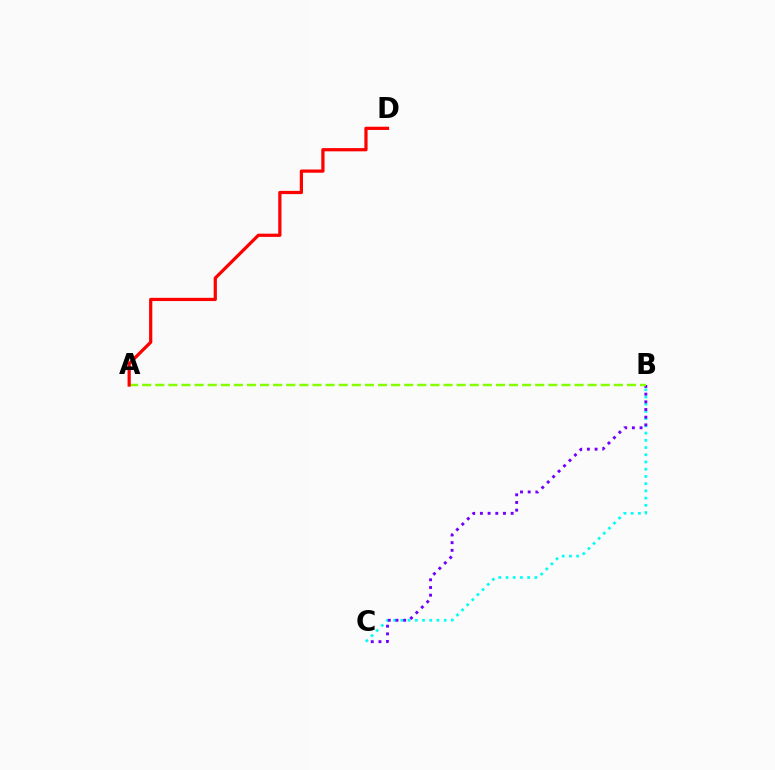{('B', 'C'): [{'color': '#00fff6', 'line_style': 'dotted', 'thickness': 1.96}, {'color': '#7200ff', 'line_style': 'dotted', 'thickness': 2.09}], ('A', 'B'): [{'color': '#84ff00', 'line_style': 'dashed', 'thickness': 1.78}], ('A', 'D'): [{'color': '#ff0000', 'line_style': 'solid', 'thickness': 2.32}]}